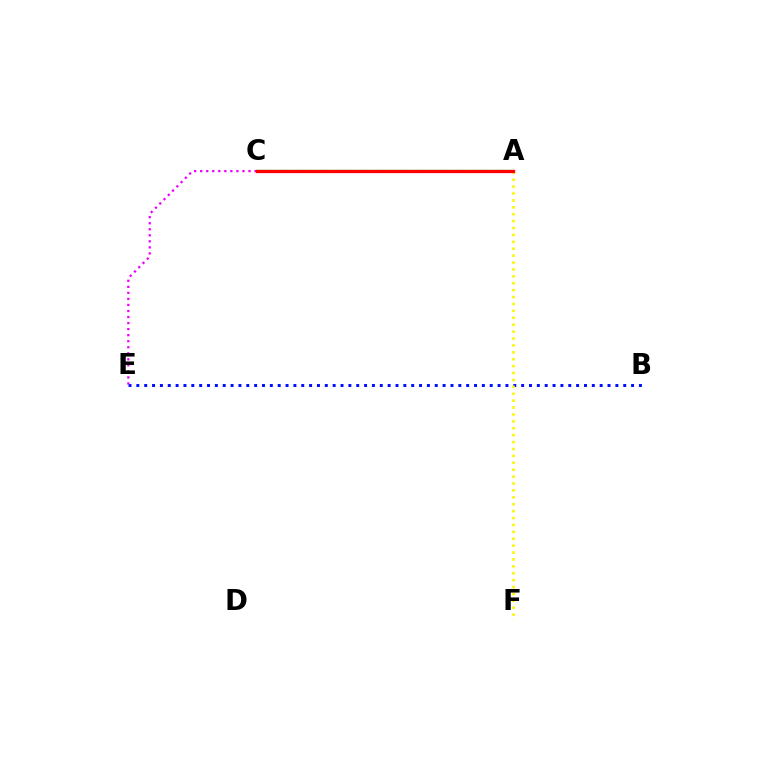{('B', 'E'): [{'color': '#0010ff', 'line_style': 'dotted', 'thickness': 2.13}], ('A', 'F'): [{'color': '#fcf500', 'line_style': 'dotted', 'thickness': 1.88}], ('A', 'C'): [{'color': '#08ff00', 'line_style': 'solid', 'thickness': 1.62}, {'color': '#00fff6', 'line_style': 'dotted', 'thickness': 1.55}, {'color': '#ff0000', 'line_style': 'solid', 'thickness': 2.35}], ('C', 'E'): [{'color': '#ee00ff', 'line_style': 'dotted', 'thickness': 1.64}]}